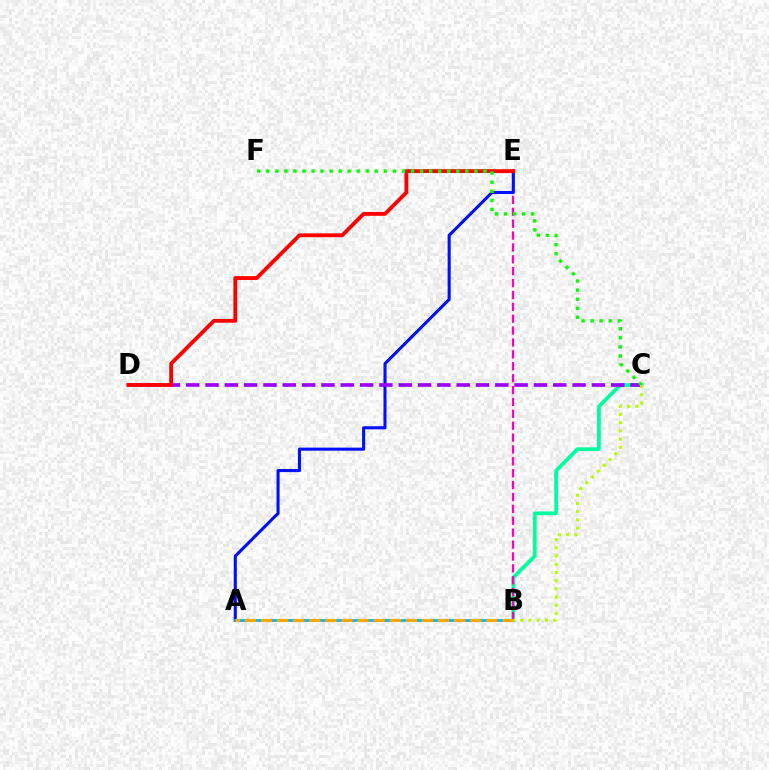{('B', 'C'): [{'color': '#00ff9d', 'line_style': 'solid', 'thickness': 2.71}, {'color': '#b3ff00', 'line_style': 'dotted', 'thickness': 2.23}], ('B', 'E'): [{'color': '#ff00bd', 'line_style': 'dashed', 'thickness': 1.61}], ('A', 'E'): [{'color': '#0010ff', 'line_style': 'solid', 'thickness': 2.22}], ('C', 'D'): [{'color': '#9b00ff', 'line_style': 'dashed', 'thickness': 2.62}], ('D', 'E'): [{'color': '#ff0000', 'line_style': 'solid', 'thickness': 2.75}], ('A', 'B'): [{'color': '#00b5ff', 'line_style': 'solid', 'thickness': 1.96}, {'color': '#ffa500', 'line_style': 'dashed', 'thickness': 2.19}], ('C', 'F'): [{'color': '#08ff00', 'line_style': 'dotted', 'thickness': 2.46}]}